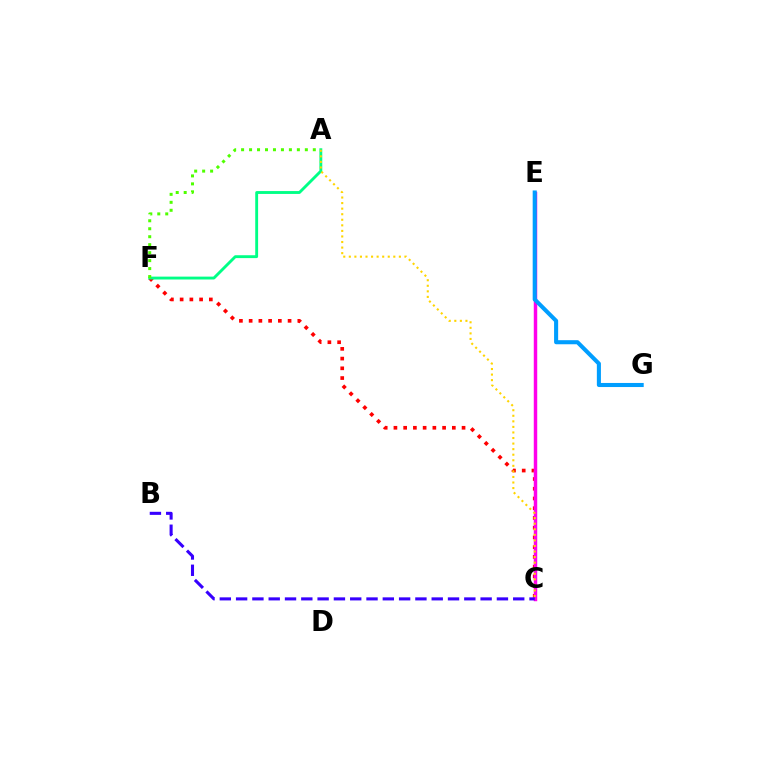{('C', 'F'): [{'color': '#ff0000', 'line_style': 'dotted', 'thickness': 2.64}], ('A', 'F'): [{'color': '#00ff86', 'line_style': 'solid', 'thickness': 2.07}, {'color': '#4fff00', 'line_style': 'dotted', 'thickness': 2.16}], ('C', 'E'): [{'color': '#ff00ed', 'line_style': 'solid', 'thickness': 2.49}], ('A', 'C'): [{'color': '#ffd500', 'line_style': 'dotted', 'thickness': 1.51}], ('B', 'C'): [{'color': '#3700ff', 'line_style': 'dashed', 'thickness': 2.21}], ('E', 'G'): [{'color': '#009eff', 'line_style': 'solid', 'thickness': 2.94}]}